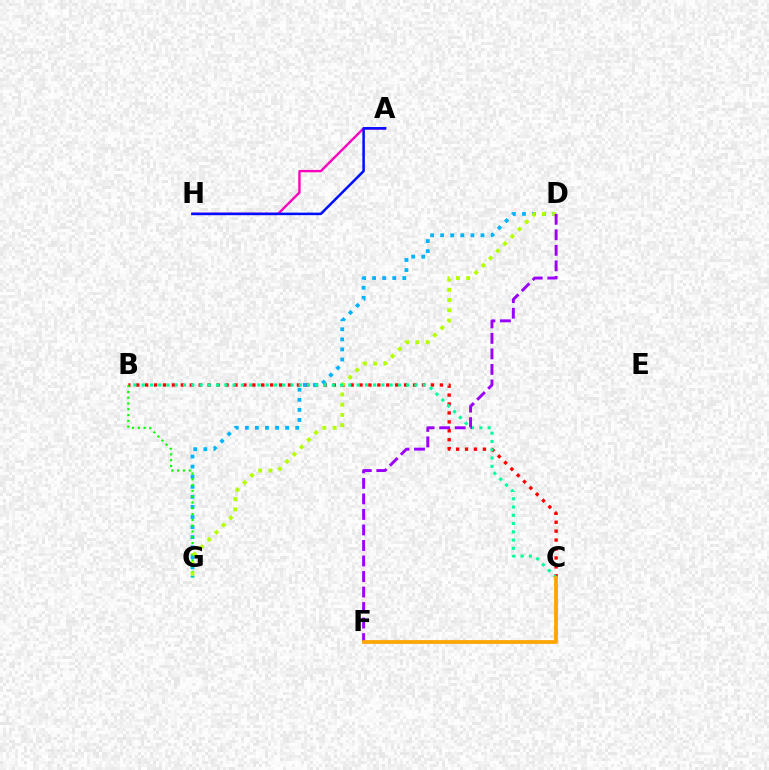{('B', 'C'): [{'color': '#ff0000', 'line_style': 'dotted', 'thickness': 2.43}, {'color': '#00ff9d', 'line_style': 'dotted', 'thickness': 2.25}], ('D', 'G'): [{'color': '#00b5ff', 'line_style': 'dotted', 'thickness': 2.74}, {'color': '#b3ff00', 'line_style': 'dotted', 'thickness': 2.78}], ('B', 'G'): [{'color': '#08ff00', 'line_style': 'dotted', 'thickness': 1.57}], ('A', 'H'): [{'color': '#ff00bd', 'line_style': 'solid', 'thickness': 1.7}, {'color': '#0010ff', 'line_style': 'solid', 'thickness': 1.83}], ('D', 'F'): [{'color': '#9b00ff', 'line_style': 'dashed', 'thickness': 2.11}], ('C', 'F'): [{'color': '#ffa500', 'line_style': 'solid', 'thickness': 2.7}]}